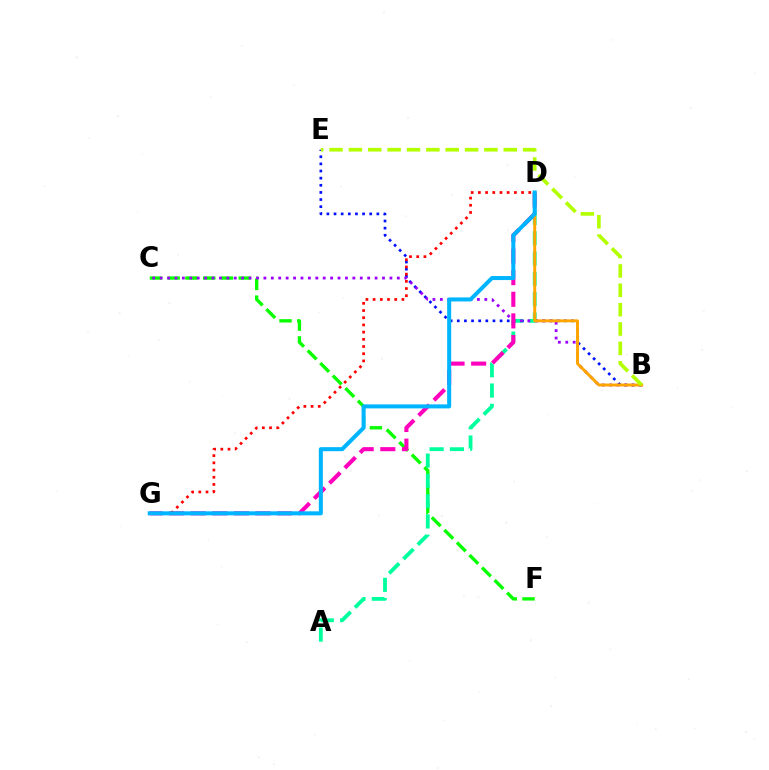{('B', 'E'): [{'color': '#0010ff', 'line_style': 'dotted', 'thickness': 1.94}, {'color': '#b3ff00', 'line_style': 'dashed', 'thickness': 2.63}], ('C', 'F'): [{'color': '#08ff00', 'line_style': 'dashed', 'thickness': 2.41}], ('A', 'D'): [{'color': '#00ff9d', 'line_style': 'dashed', 'thickness': 2.75}], ('B', 'C'): [{'color': '#9b00ff', 'line_style': 'dotted', 'thickness': 2.01}], ('D', 'G'): [{'color': '#ff00bd', 'line_style': 'dashed', 'thickness': 2.94}, {'color': '#ff0000', 'line_style': 'dotted', 'thickness': 1.96}, {'color': '#00b5ff', 'line_style': 'solid', 'thickness': 2.9}], ('B', 'D'): [{'color': '#ffa500', 'line_style': 'solid', 'thickness': 2.12}]}